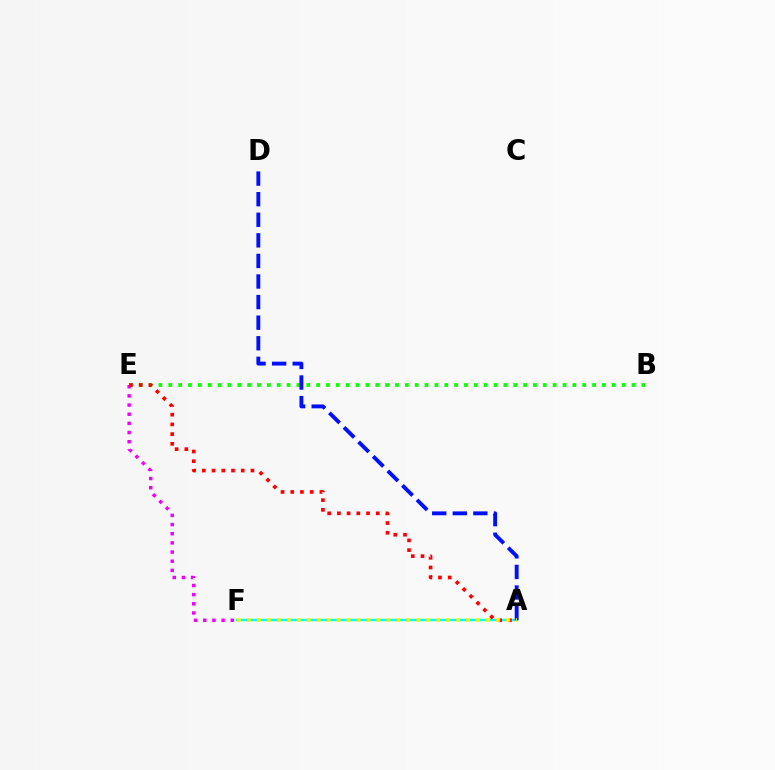{('A', 'F'): [{'color': '#00fff6', 'line_style': 'solid', 'thickness': 1.77}, {'color': '#fcf500', 'line_style': 'dotted', 'thickness': 2.71}], ('B', 'E'): [{'color': '#08ff00', 'line_style': 'dotted', 'thickness': 2.68}], ('A', 'D'): [{'color': '#0010ff', 'line_style': 'dashed', 'thickness': 2.8}], ('E', 'F'): [{'color': '#ee00ff', 'line_style': 'dotted', 'thickness': 2.49}], ('A', 'E'): [{'color': '#ff0000', 'line_style': 'dotted', 'thickness': 2.64}]}